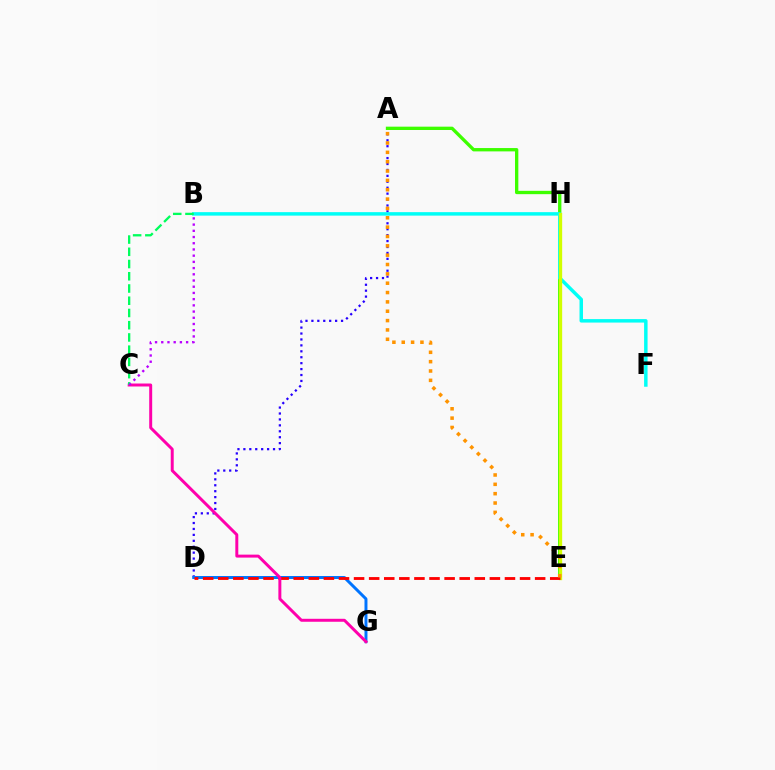{('A', 'D'): [{'color': '#2500ff', 'line_style': 'dotted', 'thickness': 1.61}], ('D', 'G'): [{'color': '#0074ff', 'line_style': 'solid', 'thickness': 2.13}], ('A', 'E'): [{'color': '#3dff00', 'line_style': 'solid', 'thickness': 2.4}, {'color': '#ff9400', 'line_style': 'dotted', 'thickness': 2.54}], ('B', 'F'): [{'color': '#00fff6', 'line_style': 'solid', 'thickness': 2.5}], ('E', 'H'): [{'color': '#d1ff00', 'line_style': 'solid', 'thickness': 2.39}], ('D', 'E'): [{'color': '#ff0000', 'line_style': 'dashed', 'thickness': 2.05}], ('C', 'G'): [{'color': '#ff00ac', 'line_style': 'solid', 'thickness': 2.14}], ('B', 'C'): [{'color': '#00ff5c', 'line_style': 'dashed', 'thickness': 1.66}, {'color': '#b900ff', 'line_style': 'dotted', 'thickness': 1.69}]}